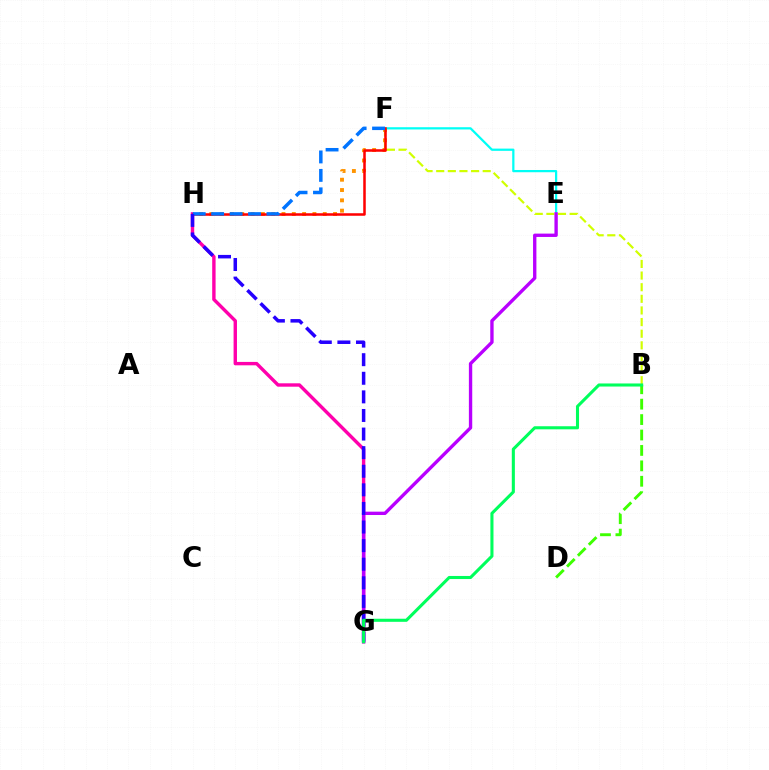{('F', 'H'): [{'color': '#ff9400', 'line_style': 'dotted', 'thickness': 2.8}, {'color': '#ff0000', 'line_style': 'solid', 'thickness': 1.82}, {'color': '#0074ff', 'line_style': 'dashed', 'thickness': 2.51}], ('E', 'F'): [{'color': '#00fff6', 'line_style': 'solid', 'thickness': 1.61}], ('B', 'F'): [{'color': '#d1ff00', 'line_style': 'dashed', 'thickness': 1.58}], ('G', 'H'): [{'color': '#ff00ac', 'line_style': 'solid', 'thickness': 2.44}, {'color': '#2500ff', 'line_style': 'dashed', 'thickness': 2.53}], ('E', 'G'): [{'color': '#b900ff', 'line_style': 'solid', 'thickness': 2.41}], ('B', 'D'): [{'color': '#3dff00', 'line_style': 'dashed', 'thickness': 2.1}], ('B', 'G'): [{'color': '#00ff5c', 'line_style': 'solid', 'thickness': 2.21}]}